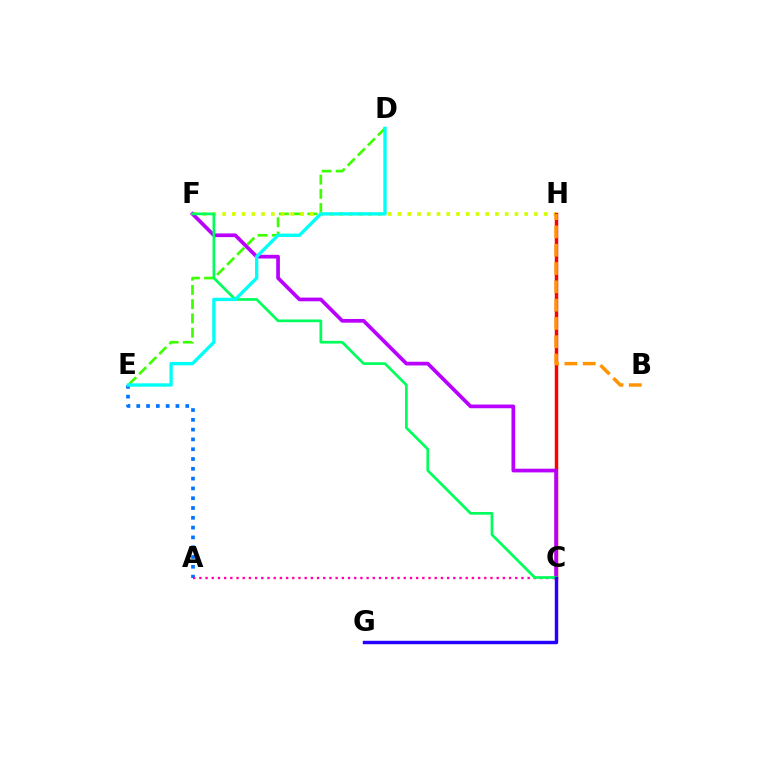{('D', 'E'): [{'color': '#3dff00', 'line_style': 'dashed', 'thickness': 1.93}, {'color': '#00fff6', 'line_style': 'solid', 'thickness': 2.41}], ('F', 'H'): [{'color': '#d1ff00', 'line_style': 'dotted', 'thickness': 2.65}], ('A', 'E'): [{'color': '#0074ff', 'line_style': 'dotted', 'thickness': 2.66}], ('C', 'H'): [{'color': '#ff0000', 'line_style': 'solid', 'thickness': 2.49}], ('C', 'F'): [{'color': '#b900ff', 'line_style': 'solid', 'thickness': 2.67}, {'color': '#00ff5c', 'line_style': 'solid', 'thickness': 1.95}], ('A', 'C'): [{'color': '#ff00ac', 'line_style': 'dotted', 'thickness': 1.68}], ('C', 'G'): [{'color': '#2500ff', 'line_style': 'solid', 'thickness': 2.47}], ('B', 'H'): [{'color': '#ff9400', 'line_style': 'dashed', 'thickness': 2.49}]}